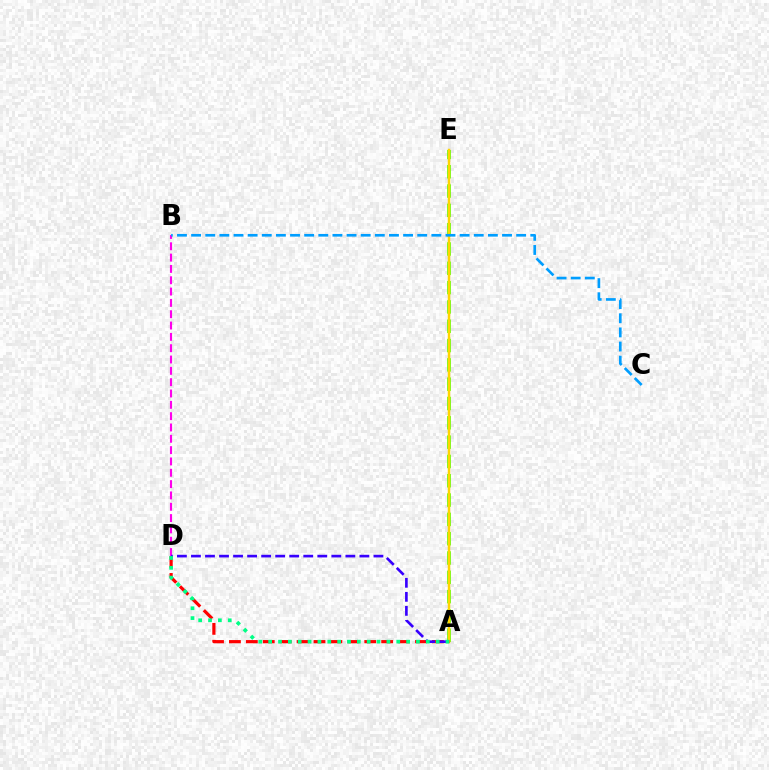{('B', 'D'): [{'color': '#ff00ed', 'line_style': 'dashed', 'thickness': 1.54}], ('A', 'E'): [{'color': '#4fff00', 'line_style': 'dashed', 'thickness': 2.62}, {'color': '#ffd500', 'line_style': 'solid', 'thickness': 1.79}], ('A', 'D'): [{'color': '#ff0000', 'line_style': 'dashed', 'thickness': 2.3}, {'color': '#3700ff', 'line_style': 'dashed', 'thickness': 1.91}, {'color': '#00ff86', 'line_style': 'dotted', 'thickness': 2.68}], ('B', 'C'): [{'color': '#009eff', 'line_style': 'dashed', 'thickness': 1.92}]}